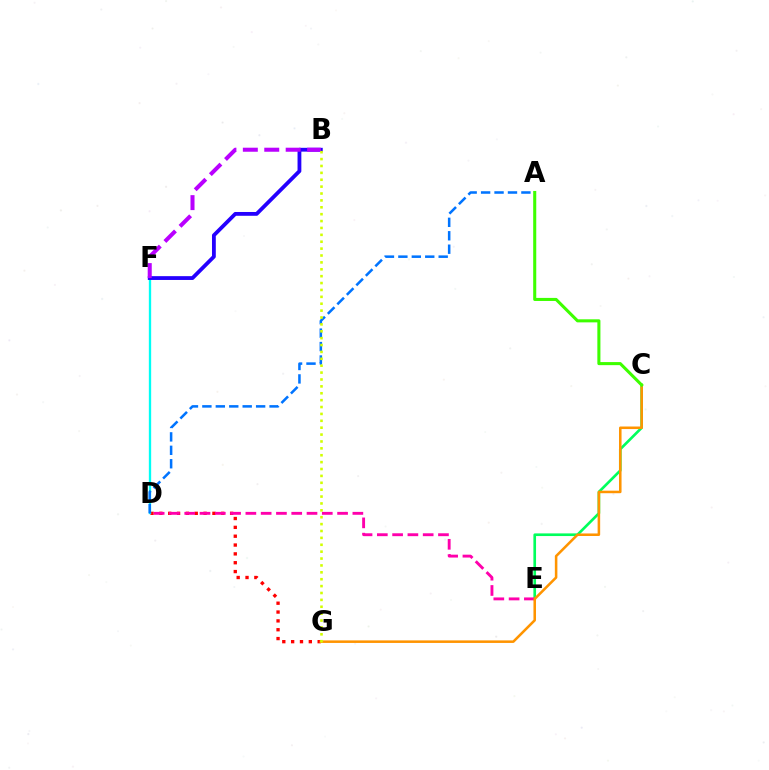{('C', 'E'): [{'color': '#00ff5c', 'line_style': 'solid', 'thickness': 1.91}], ('D', 'G'): [{'color': '#ff0000', 'line_style': 'dotted', 'thickness': 2.4}], ('D', 'E'): [{'color': '#ff00ac', 'line_style': 'dashed', 'thickness': 2.08}], ('D', 'F'): [{'color': '#00fff6', 'line_style': 'solid', 'thickness': 1.68}], ('B', 'F'): [{'color': '#2500ff', 'line_style': 'solid', 'thickness': 2.74}, {'color': '#b900ff', 'line_style': 'dashed', 'thickness': 2.91}], ('A', 'D'): [{'color': '#0074ff', 'line_style': 'dashed', 'thickness': 1.83}], ('C', 'G'): [{'color': '#ff9400', 'line_style': 'solid', 'thickness': 1.83}], ('A', 'C'): [{'color': '#3dff00', 'line_style': 'solid', 'thickness': 2.21}], ('B', 'G'): [{'color': '#d1ff00', 'line_style': 'dotted', 'thickness': 1.87}]}